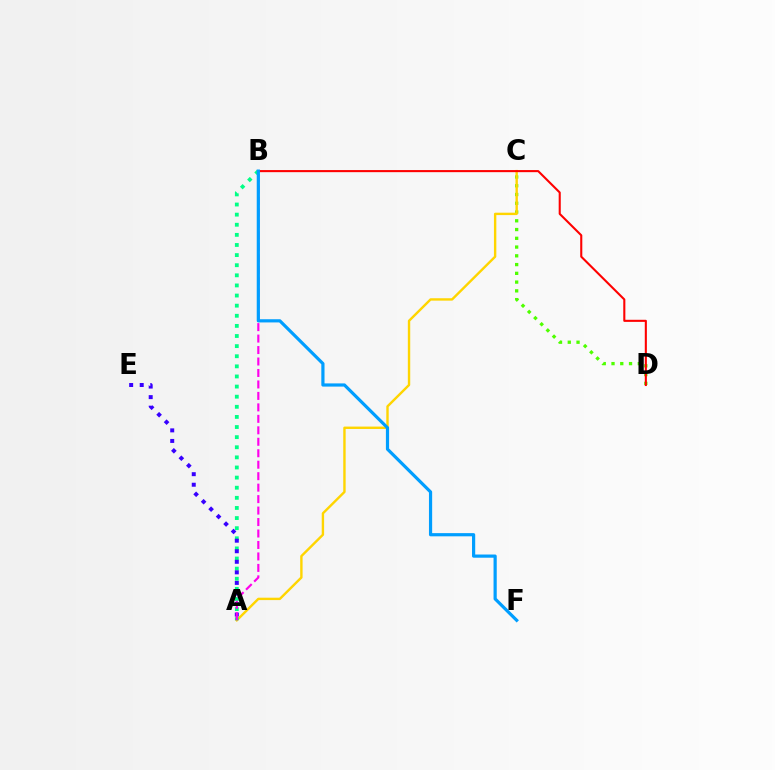{('C', 'D'): [{'color': '#4fff00', 'line_style': 'dotted', 'thickness': 2.38}], ('A', 'C'): [{'color': '#ffd500', 'line_style': 'solid', 'thickness': 1.73}], ('B', 'D'): [{'color': '#ff0000', 'line_style': 'solid', 'thickness': 1.5}], ('A', 'B'): [{'color': '#00ff86', 'line_style': 'dotted', 'thickness': 2.75}, {'color': '#ff00ed', 'line_style': 'dashed', 'thickness': 1.56}], ('A', 'E'): [{'color': '#3700ff', 'line_style': 'dotted', 'thickness': 2.87}], ('B', 'F'): [{'color': '#009eff', 'line_style': 'solid', 'thickness': 2.3}]}